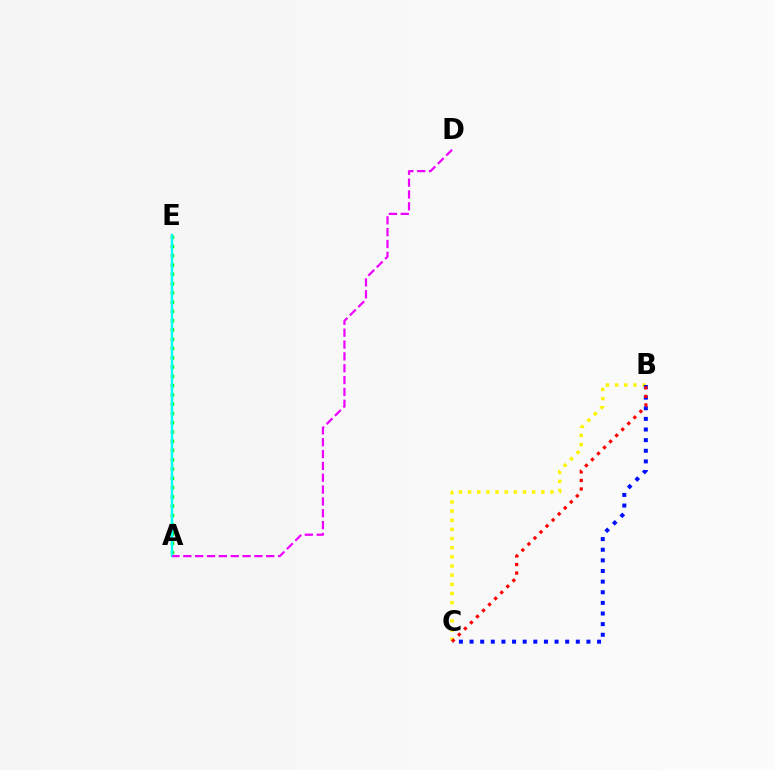{('B', 'C'): [{'color': '#fcf500', 'line_style': 'dotted', 'thickness': 2.49}, {'color': '#0010ff', 'line_style': 'dotted', 'thickness': 2.89}, {'color': '#ff0000', 'line_style': 'dotted', 'thickness': 2.32}], ('A', 'E'): [{'color': '#08ff00', 'line_style': 'dotted', 'thickness': 2.52}, {'color': '#00fff6', 'line_style': 'solid', 'thickness': 1.75}], ('A', 'D'): [{'color': '#ee00ff', 'line_style': 'dashed', 'thickness': 1.61}]}